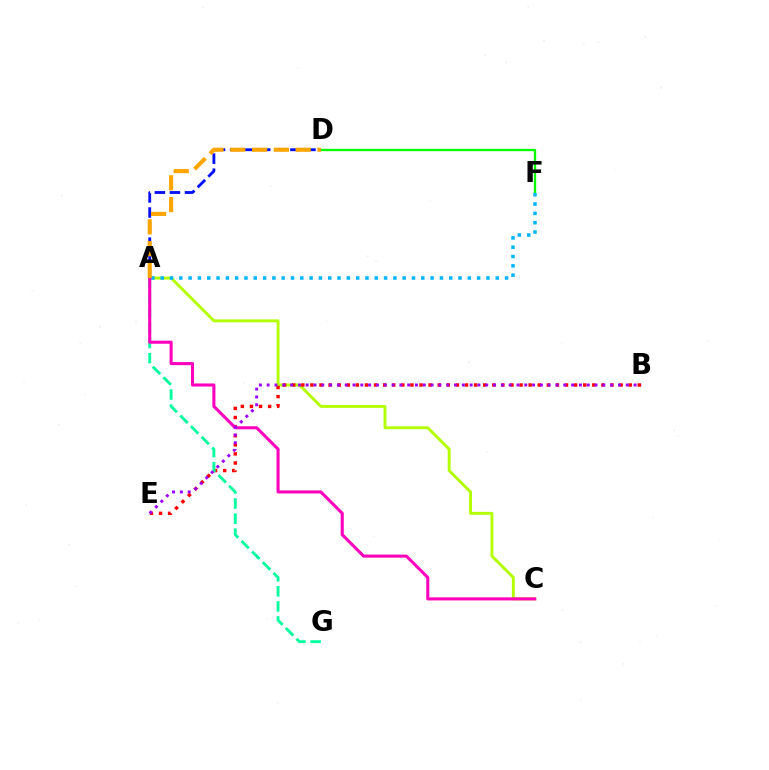{('D', 'F'): [{'color': '#08ff00', 'line_style': 'solid', 'thickness': 1.69}], ('A', 'D'): [{'color': '#0010ff', 'line_style': 'dashed', 'thickness': 2.05}, {'color': '#ffa500', 'line_style': 'dashed', 'thickness': 2.96}], ('A', 'C'): [{'color': '#b3ff00', 'line_style': 'solid', 'thickness': 2.11}, {'color': '#ff00bd', 'line_style': 'solid', 'thickness': 2.22}], ('B', 'E'): [{'color': '#ff0000', 'line_style': 'dotted', 'thickness': 2.47}, {'color': '#9b00ff', 'line_style': 'dotted', 'thickness': 2.12}], ('A', 'G'): [{'color': '#00ff9d', 'line_style': 'dashed', 'thickness': 2.05}], ('A', 'F'): [{'color': '#00b5ff', 'line_style': 'dotted', 'thickness': 2.53}]}